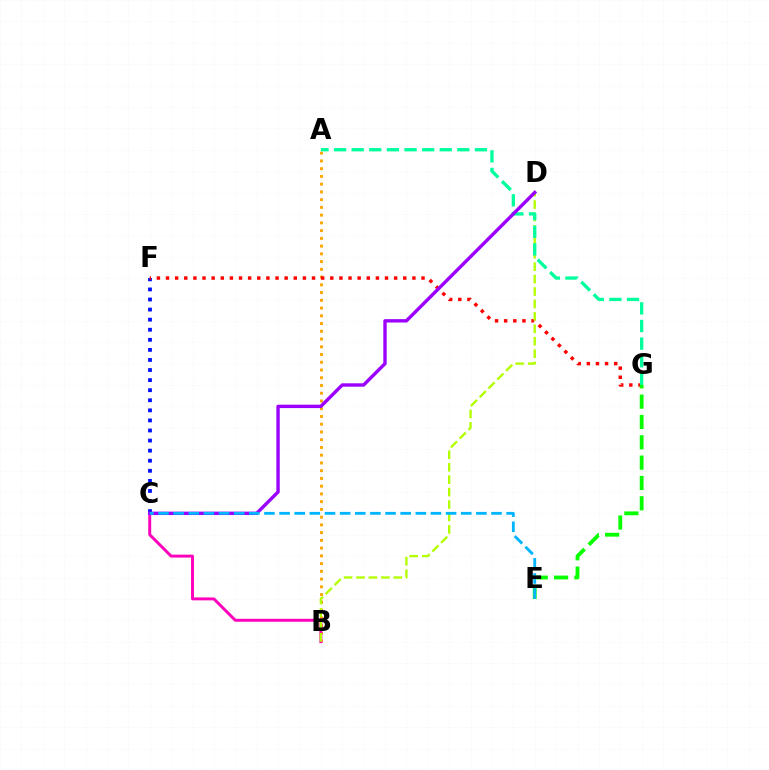{('C', 'F'): [{'color': '#0010ff', 'line_style': 'dotted', 'thickness': 2.74}], ('A', 'B'): [{'color': '#ffa500', 'line_style': 'dotted', 'thickness': 2.1}], ('F', 'G'): [{'color': '#ff0000', 'line_style': 'dotted', 'thickness': 2.48}], ('B', 'C'): [{'color': '#ff00bd', 'line_style': 'solid', 'thickness': 2.11}], ('B', 'D'): [{'color': '#b3ff00', 'line_style': 'dashed', 'thickness': 1.69}], ('A', 'G'): [{'color': '#00ff9d', 'line_style': 'dashed', 'thickness': 2.39}], ('E', 'G'): [{'color': '#08ff00', 'line_style': 'dashed', 'thickness': 2.76}], ('C', 'D'): [{'color': '#9b00ff', 'line_style': 'solid', 'thickness': 2.44}], ('C', 'E'): [{'color': '#00b5ff', 'line_style': 'dashed', 'thickness': 2.06}]}